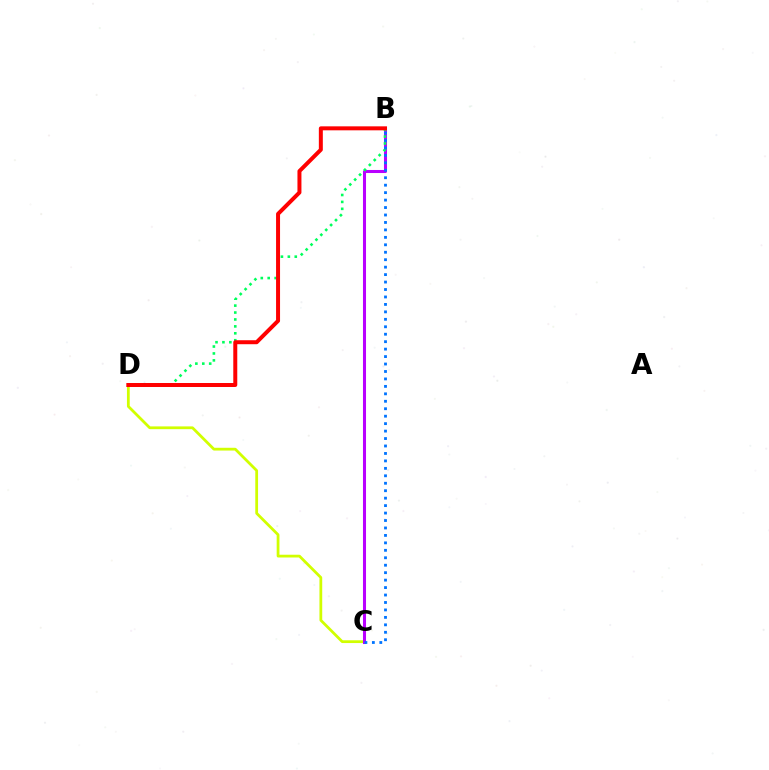{('C', 'D'): [{'color': '#d1ff00', 'line_style': 'solid', 'thickness': 1.99}], ('B', 'C'): [{'color': '#b900ff', 'line_style': 'solid', 'thickness': 2.2}, {'color': '#0074ff', 'line_style': 'dotted', 'thickness': 2.02}], ('B', 'D'): [{'color': '#00ff5c', 'line_style': 'dotted', 'thickness': 1.88}, {'color': '#ff0000', 'line_style': 'solid', 'thickness': 2.87}]}